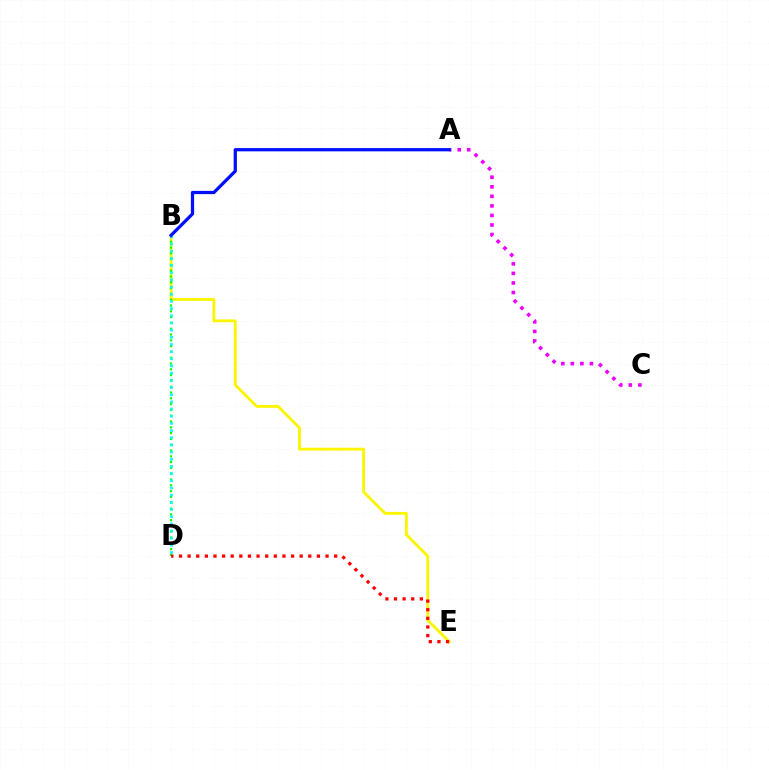{('A', 'C'): [{'color': '#ee00ff', 'line_style': 'dotted', 'thickness': 2.59}], ('B', 'E'): [{'color': '#fcf500', 'line_style': 'solid', 'thickness': 2.04}], ('B', 'D'): [{'color': '#08ff00', 'line_style': 'dotted', 'thickness': 1.58}, {'color': '#00fff6', 'line_style': 'dotted', 'thickness': 1.95}], ('D', 'E'): [{'color': '#ff0000', 'line_style': 'dotted', 'thickness': 2.34}], ('A', 'B'): [{'color': '#0010ff', 'line_style': 'solid', 'thickness': 2.34}]}